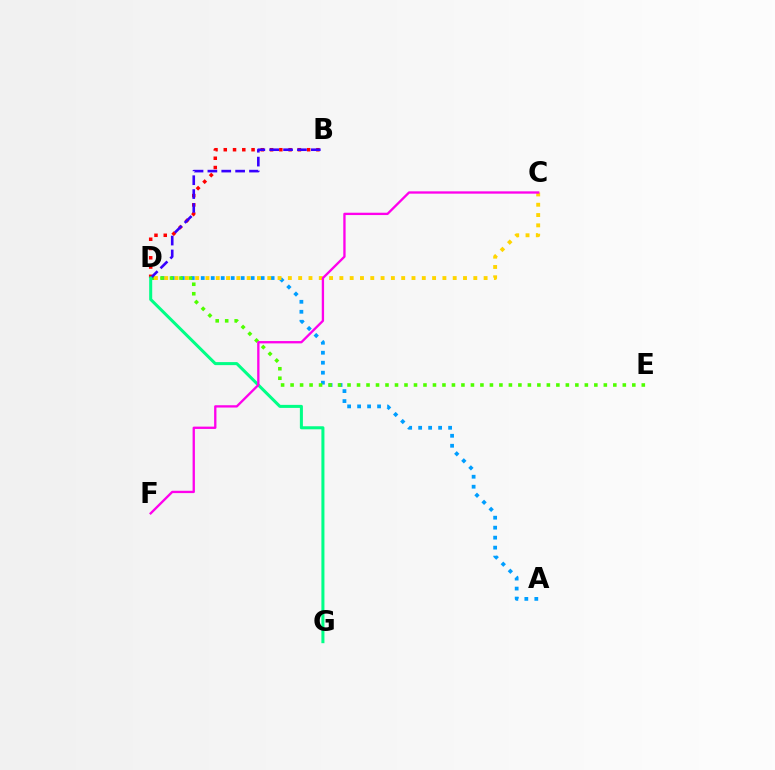{('B', 'D'): [{'color': '#ff0000', 'line_style': 'dotted', 'thickness': 2.52}, {'color': '#3700ff', 'line_style': 'dashed', 'thickness': 1.88}], ('A', 'D'): [{'color': '#009eff', 'line_style': 'dotted', 'thickness': 2.71}], ('D', 'E'): [{'color': '#4fff00', 'line_style': 'dotted', 'thickness': 2.58}], ('C', 'D'): [{'color': '#ffd500', 'line_style': 'dotted', 'thickness': 2.8}], ('D', 'G'): [{'color': '#00ff86', 'line_style': 'solid', 'thickness': 2.19}], ('C', 'F'): [{'color': '#ff00ed', 'line_style': 'solid', 'thickness': 1.67}]}